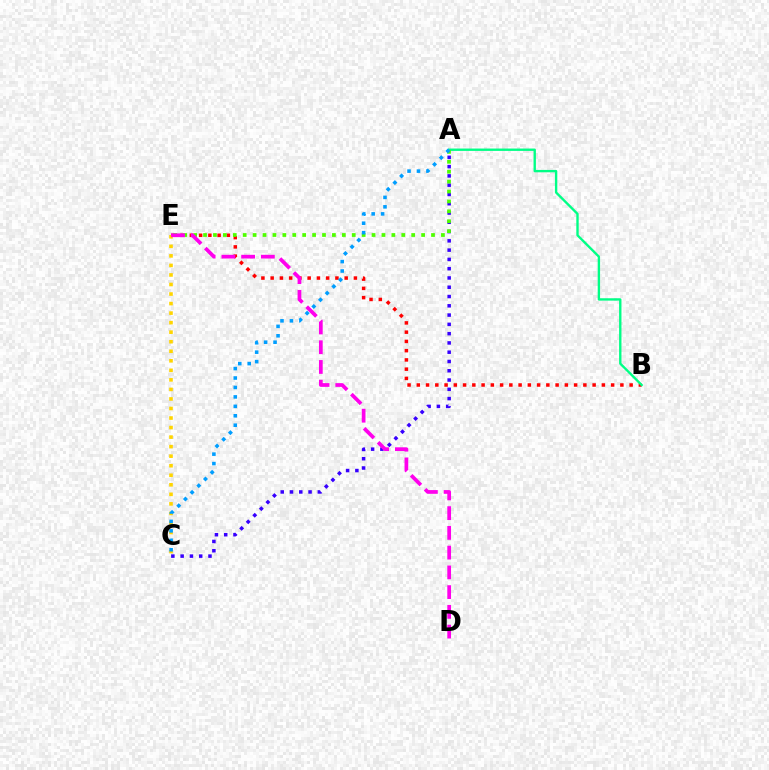{('B', 'E'): [{'color': '#ff0000', 'line_style': 'dotted', 'thickness': 2.51}], ('A', 'C'): [{'color': '#3700ff', 'line_style': 'dotted', 'thickness': 2.52}, {'color': '#009eff', 'line_style': 'dotted', 'thickness': 2.57}], ('A', 'B'): [{'color': '#00ff86', 'line_style': 'solid', 'thickness': 1.71}], ('A', 'E'): [{'color': '#4fff00', 'line_style': 'dotted', 'thickness': 2.69}], ('C', 'E'): [{'color': '#ffd500', 'line_style': 'dotted', 'thickness': 2.59}], ('D', 'E'): [{'color': '#ff00ed', 'line_style': 'dashed', 'thickness': 2.68}]}